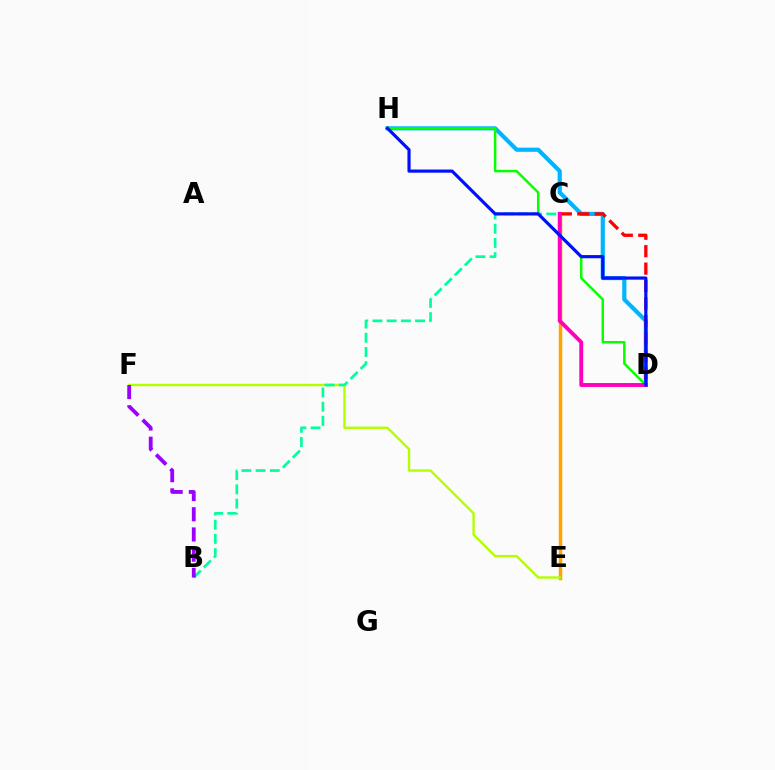{('D', 'H'): [{'color': '#00b5ff', 'line_style': 'solid', 'thickness': 2.99}, {'color': '#08ff00', 'line_style': 'solid', 'thickness': 1.78}, {'color': '#0010ff', 'line_style': 'solid', 'thickness': 2.28}], ('C', 'E'): [{'color': '#ffa500', 'line_style': 'solid', 'thickness': 2.51}], ('E', 'F'): [{'color': '#b3ff00', 'line_style': 'solid', 'thickness': 1.72}], ('B', 'C'): [{'color': '#00ff9d', 'line_style': 'dashed', 'thickness': 1.93}], ('C', 'D'): [{'color': '#ff0000', 'line_style': 'dashed', 'thickness': 2.37}, {'color': '#ff00bd', 'line_style': 'solid', 'thickness': 2.8}], ('B', 'F'): [{'color': '#9b00ff', 'line_style': 'dashed', 'thickness': 2.74}]}